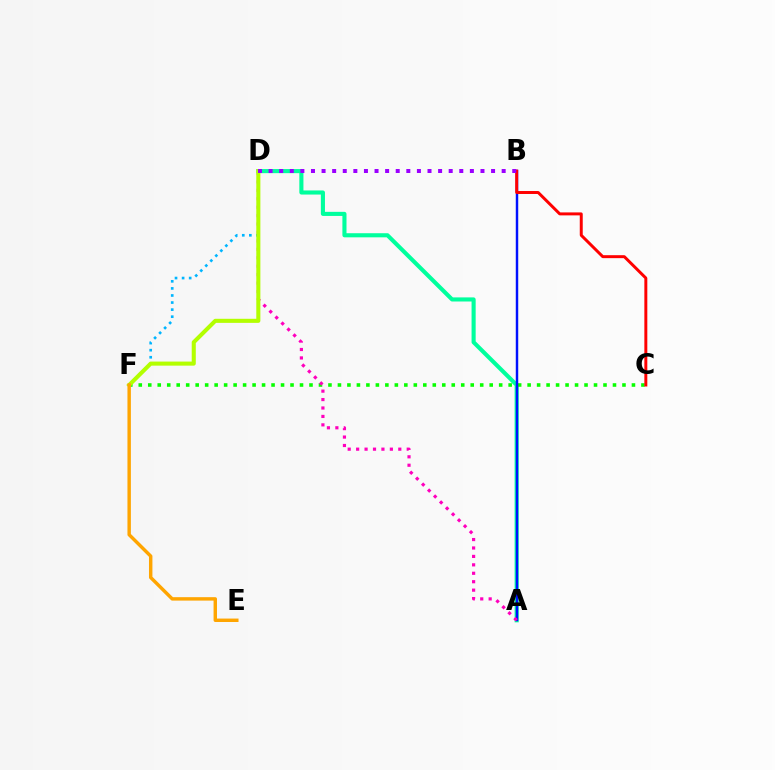{('A', 'D'): [{'color': '#00ff9d', 'line_style': 'solid', 'thickness': 2.95}, {'color': '#ff00bd', 'line_style': 'dotted', 'thickness': 2.29}], ('C', 'F'): [{'color': '#08ff00', 'line_style': 'dotted', 'thickness': 2.58}], ('D', 'F'): [{'color': '#00b5ff', 'line_style': 'dotted', 'thickness': 1.92}, {'color': '#b3ff00', 'line_style': 'solid', 'thickness': 2.93}], ('A', 'B'): [{'color': '#0010ff', 'line_style': 'solid', 'thickness': 1.77}], ('B', 'C'): [{'color': '#ff0000', 'line_style': 'solid', 'thickness': 2.14}], ('B', 'D'): [{'color': '#9b00ff', 'line_style': 'dotted', 'thickness': 2.88}], ('E', 'F'): [{'color': '#ffa500', 'line_style': 'solid', 'thickness': 2.47}]}